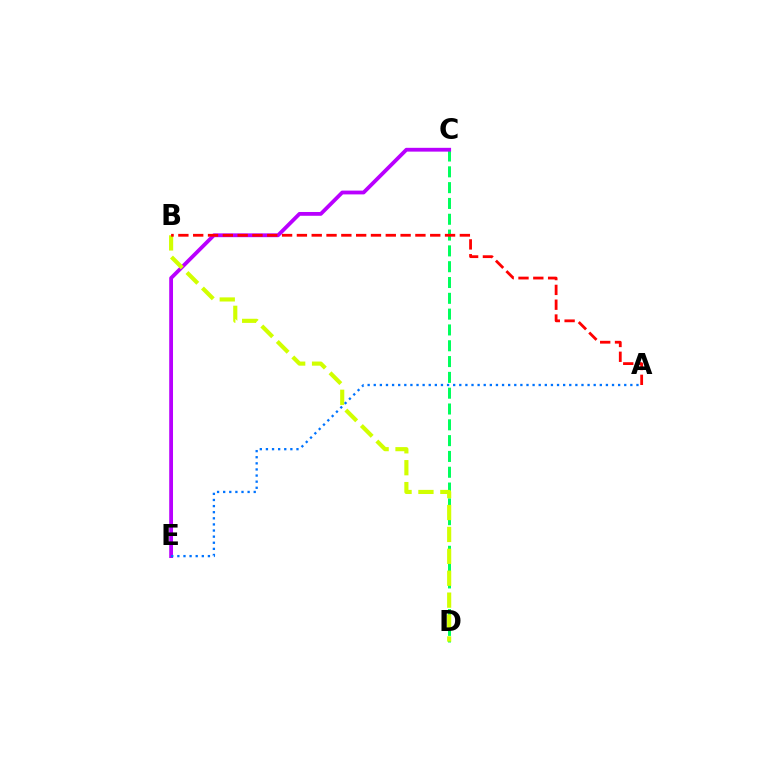{('C', 'D'): [{'color': '#00ff5c', 'line_style': 'dashed', 'thickness': 2.15}], ('C', 'E'): [{'color': '#b900ff', 'line_style': 'solid', 'thickness': 2.74}], ('B', 'D'): [{'color': '#d1ff00', 'line_style': 'dashed', 'thickness': 2.98}], ('A', 'B'): [{'color': '#ff0000', 'line_style': 'dashed', 'thickness': 2.01}], ('A', 'E'): [{'color': '#0074ff', 'line_style': 'dotted', 'thickness': 1.66}]}